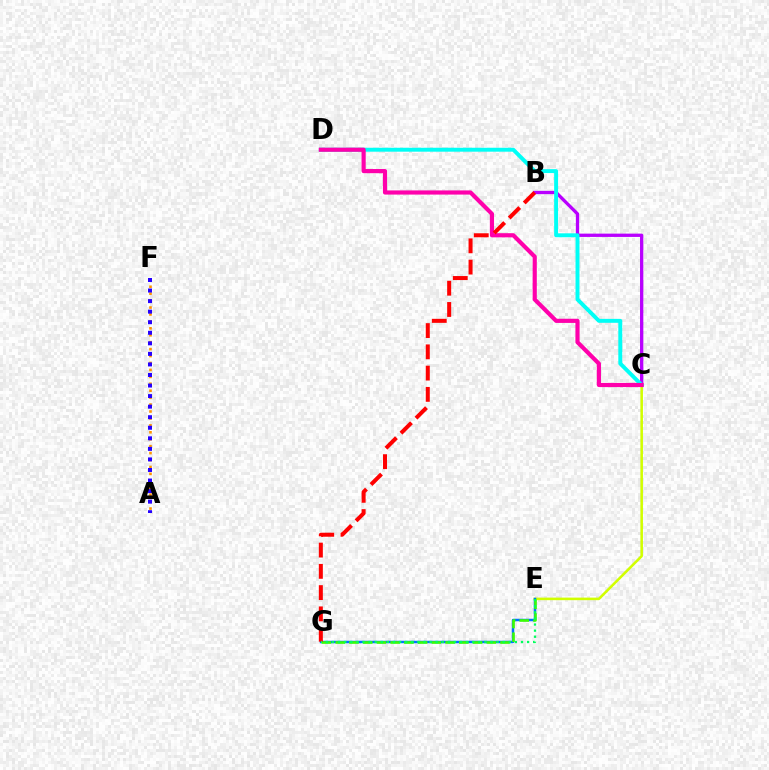{('B', 'C'): [{'color': '#b900ff', 'line_style': 'solid', 'thickness': 2.38}], ('C', 'D'): [{'color': '#00fff6', 'line_style': 'solid', 'thickness': 2.83}, {'color': '#ff00ac', 'line_style': 'solid', 'thickness': 3.0}], ('C', 'E'): [{'color': '#d1ff00', 'line_style': 'solid', 'thickness': 1.85}], ('E', 'G'): [{'color': '#0074ff', 'line_style': 'solid', 'thickness': 1.79}, {'color': '#3dff00', 'line_style': 'dashed', 'thickness': 1.87}, {'color': '#00ff5c', 'line_style': 'dotted', 'thickness': 1.66}], ('A', 'F'): [{'color': '#ff9400', 'line_style': 'dotted', 'thickness': 1.88}, {'color': '#2500ff', 'line_style': 'dotted', 'thickness': 2.87}], ('B', 'G'): [{'color': '#ff0000', 'line_style': 'dashed', 'thickness': 2.89}]}